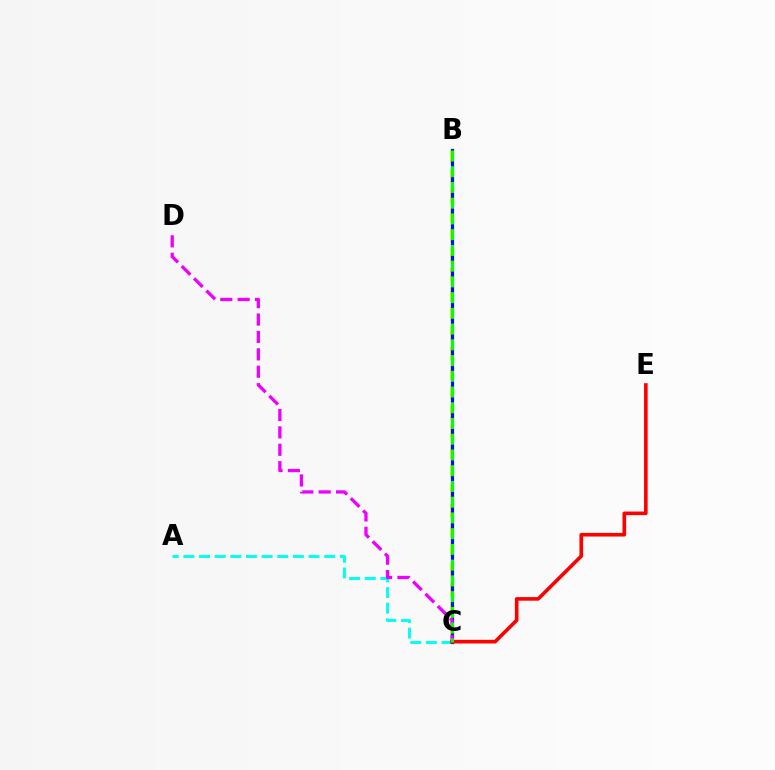{('A', 'C'): [{'color': '#00fff6', 'line_style': 'dashed', 'thickness': 2.13}], ('B', 'C'): [{'color': '#fcf500', 'line_style': 'dashed', 'thickness': 2.67}, {'color': '#0010ff', 'line_style': 'solid', 'thickness': 2.31}, {'color': '#08ff00', 'line_style': 'dashed', 'thickness': 2.14}], ('C', 'D'): [{'color': '#ee00ff', 'line_style': 'dashed', 'thickness': 2.36}], ('C', 'E'): [{'color': '#ff0000', 'line_style': 'solid', 'thickness': 2.61}]}